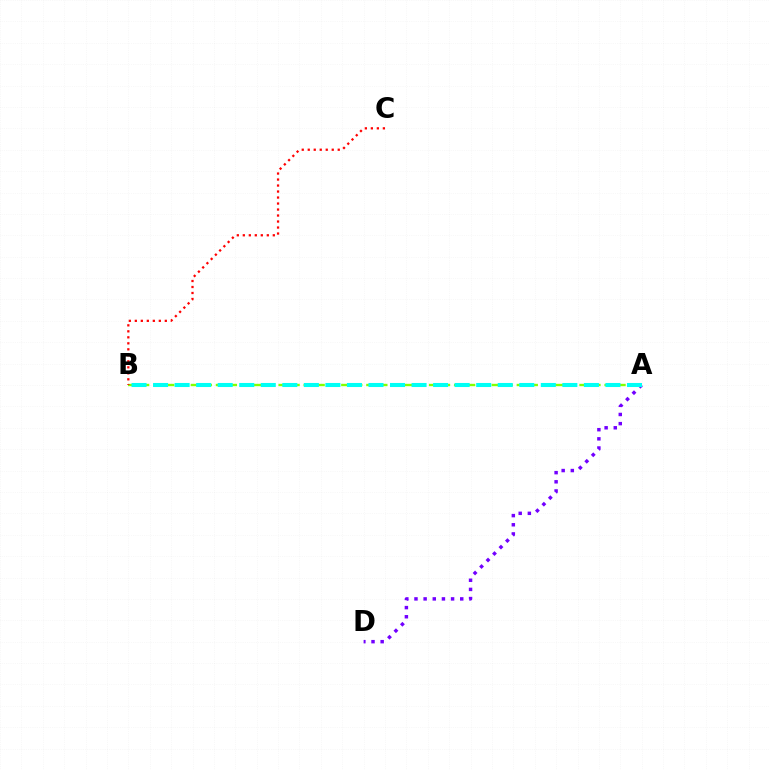{('A', 'D'): [{'color': '#7200ff', 'line_style': 'dotted', 'thickness': 2.49}], ('A', 'B'): [{'color': '#84ff00', 'line_style': 'dashed', 'thickness': 1.7}, {'color': '#00fff6', 'line_style': 'dashed', 'thickness': 2.93}], ('B', 'C'): [{'color': '#ff0000', 'line_style': 'dotted', 'thickness': 1.63}]}